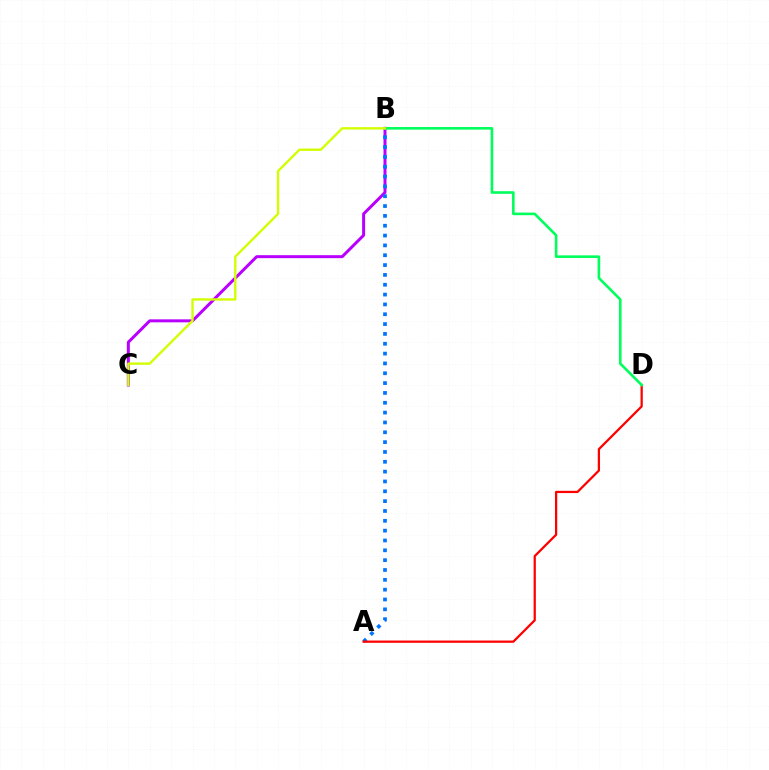{('B', 'C'): [{'color': '#b900ff', 'line_style': 'solid', 'thickness': 2.15}, {'color': '#d1ff00', 'line_style': 'solid', 'thickness': 1.7}], ('A', 'B'): [{'color': '#0074ff', 'line_style': 'dotted', 'thickness': 2.67}], ('A', 'D'): [{'color': '#ff0000', 'line_style': 'solid', 'thickness': 1.62}], ('B', 'D'): [{'color': '#00ff5c', 'line_style': 'solid', 'thickness': 1.89}]}